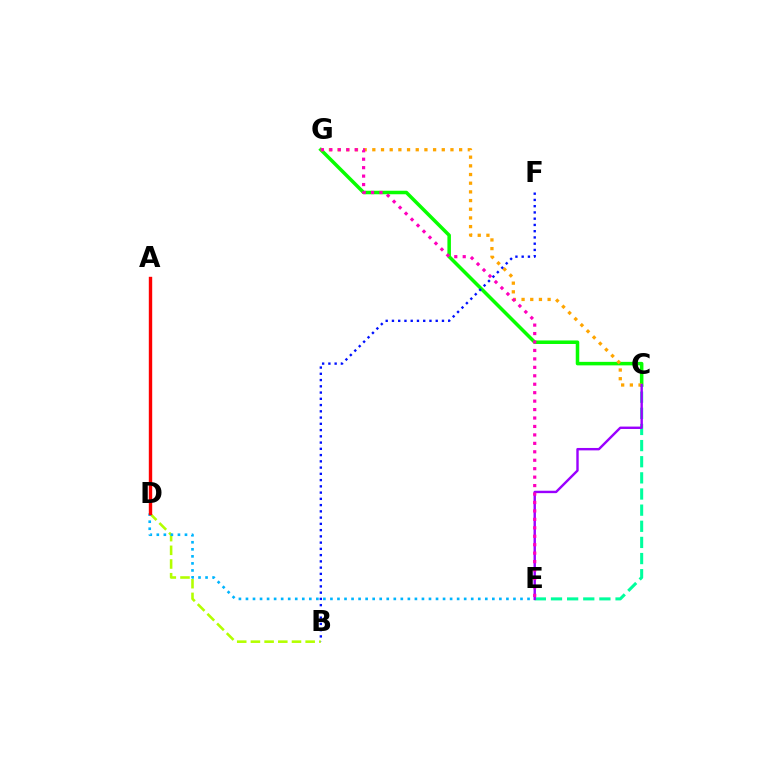{('B', 'D'): [{'color': '#b3ff00', 'line_style': 'dashed', 'thickness': 1.86}], ('C', 'G'): [{'color': '#08ff00', 'line_style': 'solid', 'thickness': 2.53}, {'color': '#ffa500', 'line_style': 'dotted', 'thickness': 2.36}], ('D', 'E'): [{'color': '#00b5ff', 'line_style': 'dotted', 'thickness': 1.91}], ('C', 'E'): [{'color': '#00ff9d', 'line_style': 'dashed', 'thickness': 2.19}, {'color': '#9b00ff', 'line_style': 'solid', 'thickness': 1.73}], ('A', 'D'): [{'color': '#ff0000', 'line_style': 'solid', 'thickness': 2.44}], ('B', 'F'): [{'color': '#0010ff', 'line_style': 'dotted', 'thickness': 1.7}], ('E', 'G'): [{'color': '#ff00bd', 'line_style': 'dotted', 'thickness': 2.29}]}